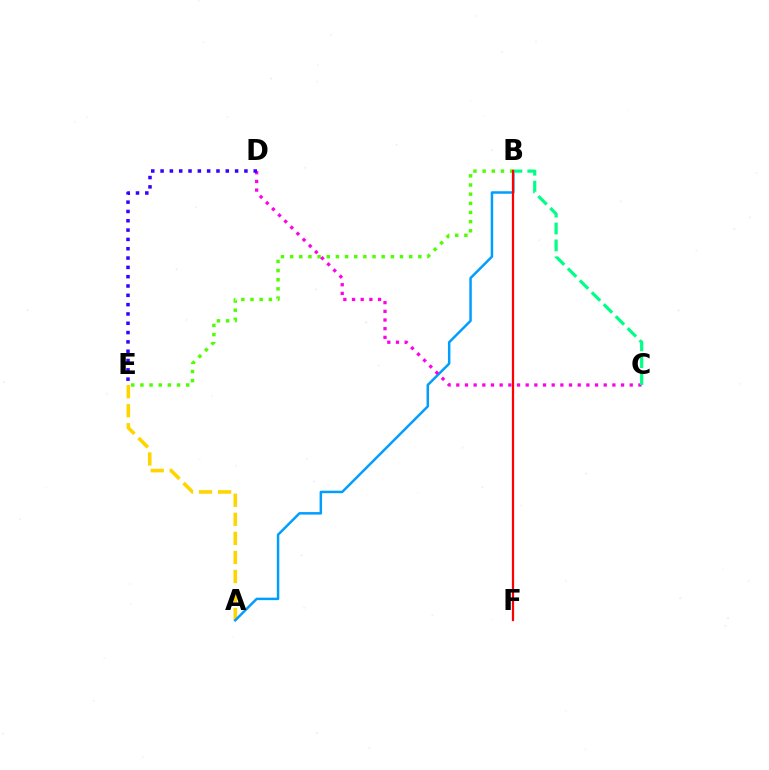{('B', 'E'): [{'color': '#4fff00', 'line_style': 'dotted', 'thickness': 2.49}], ('A', 'E'): [{'color': '#ffd500', 'line_style': 'dashed', 'thickness': 2.59}], ('A', 'B'): [{'color': '#009eff', 'line_style': 'solid', 'thickness': 1.79}], ('C', 'D'): [{'color': '#ff00ed', 'line_style': 'dotted', 'thickness': 2.36}], ('B', 'C'): [{'color': '#00ff86', 'line_style': 'dashed', 'thickness': 2.3}], ('B', 'F'): [{'color': '#ff0000', 'line_style': 'solid', 'thickness': 1.61}], ('D', 'E'): [{'color': '#3700ff', 'line_style': 'dotted', 'thickness': 2.53}]}